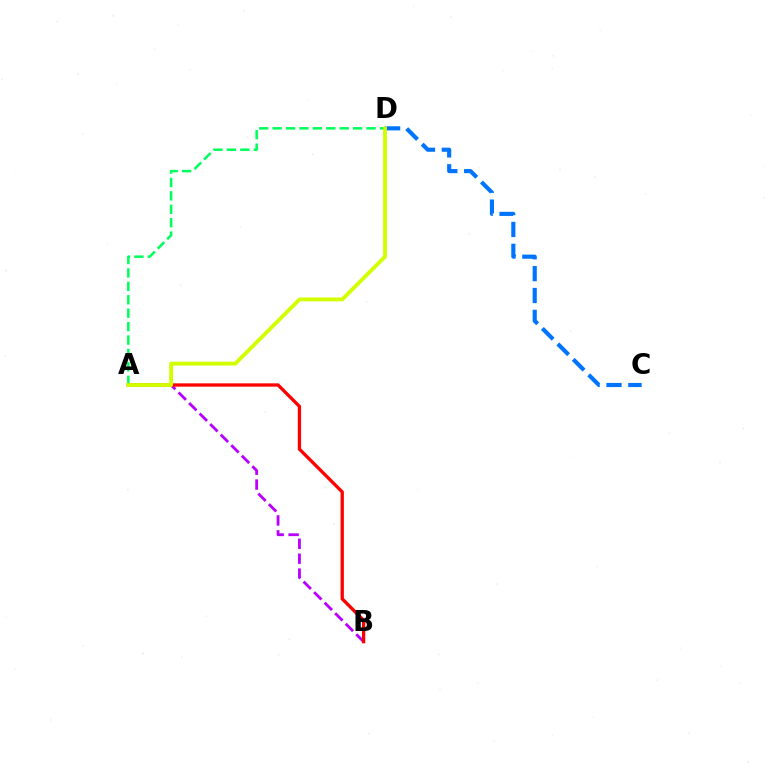{('C', 'D'): [{'color': '#0074ff', 'line_style': 'dashed', 'thickness': 2.97}], ('A', 'B'): [{'color': '#b900ff', 'line_style': 'dashed', 'thickness': 2.03}, {'color': '#ff0000', 'line_style': 'solid', 'thickness': 2.38}], ('A', 'D'): [{'color': '#00ff5c', 'line_style': 'dashed', 'thickness': 1.82}, {'color': '#d1ff00', 'line_style': 'solid', 'thickness': 2.77}]}